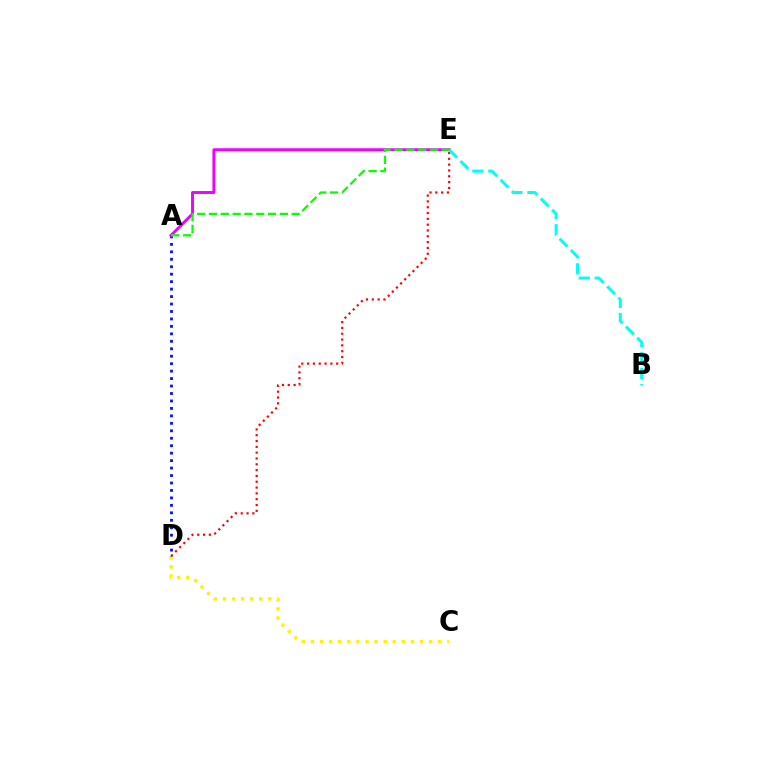{('C', 'D'): [{'color': '#fcf500', 'line_style': 'dotted', 'thickness': 2.47}], ('A', 'D'): [{'color': '#0010ff', 'line_style': 'dotted', 'thickness': 2.03}], ('A', 'E'): [{'color': '#ee00ff', 'line_style': 'solid', 'thickness': 2.1}, {'color': '#08ff00', 'line_style': 'dashed', 'thickness': 1.61}], ('D', 'E'): [{'color': '#ff0000', 'line_style': 'dotted', 'thickness': 1.58}], ('B', 'E'): [{'color': '#00fff6', 'line_style': 'dashed', 'thickness': 2.17}]}